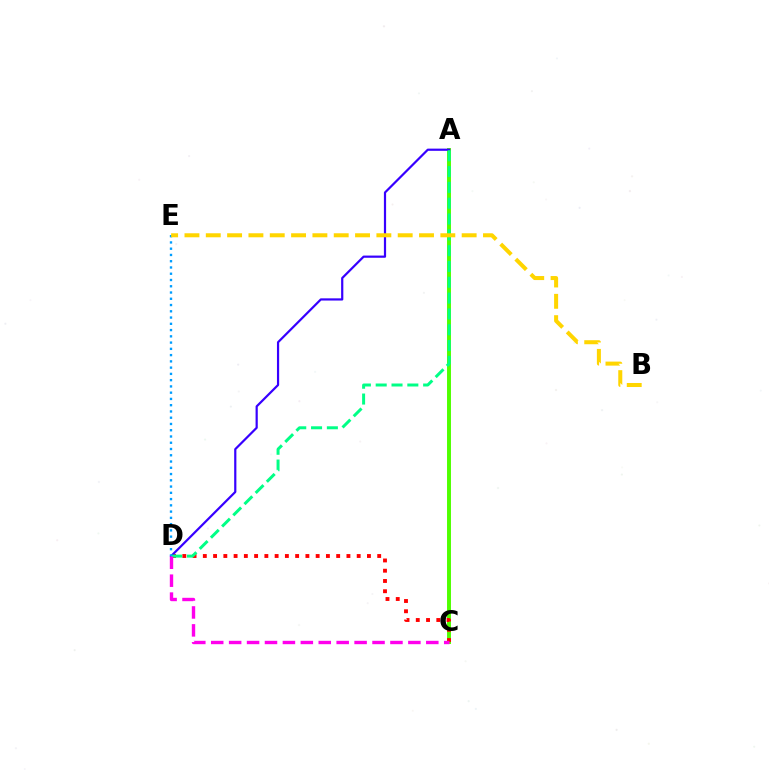{('A', 'C'): [{'color': '#4fff00', 'line_style': 'solid', 'thickness': 2.83}], ('C', 'D'): [{'color': '#ff0000', 'line_style': 'dotted', 'thickness': 2.79}, {'color': '#ff00ed', 'line_style': 'dashed', 'thickness': 2.43}], ('A', 'D'): [{'color': '#3700ff', 'line_style': 'solid', 'thickness': 1.59}, {'color': '#00ff86', 'line_style': 'dashed', 'thickness': 2.15}], ('D', 'E'): [{'color': '#009eff', 'line_style': 'dotted', 'thickness': 1.7}], ('B', 'E'): [{'color': '#ffd500', 'line_style': 'dashed', 'thickness': 2.9}]}